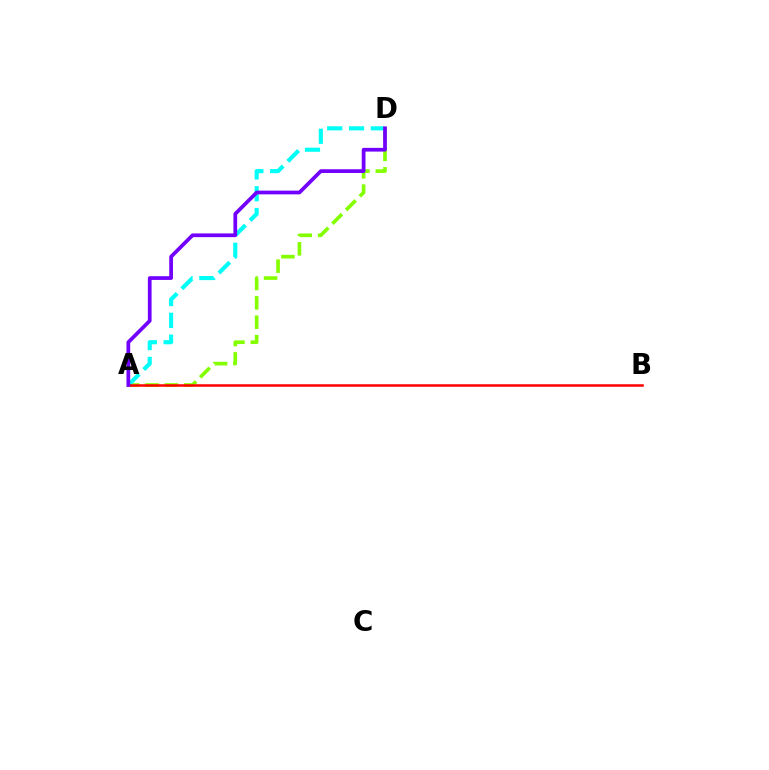{('A', 'D'): [{'color': '#84ff00', 'line_style': 'dashed', 'thickness': 2.63}, {'color': '#00fff6', 'line_style': 'dashed', 'thickness': 2.96}, {'color': '#7200ff', 'line_style': 'solid', 'thickness': 2.68}], ('A', 'B'): [{'color': '#ff0000', 'line_style': 'solid', 'thickness': 1.81}]}